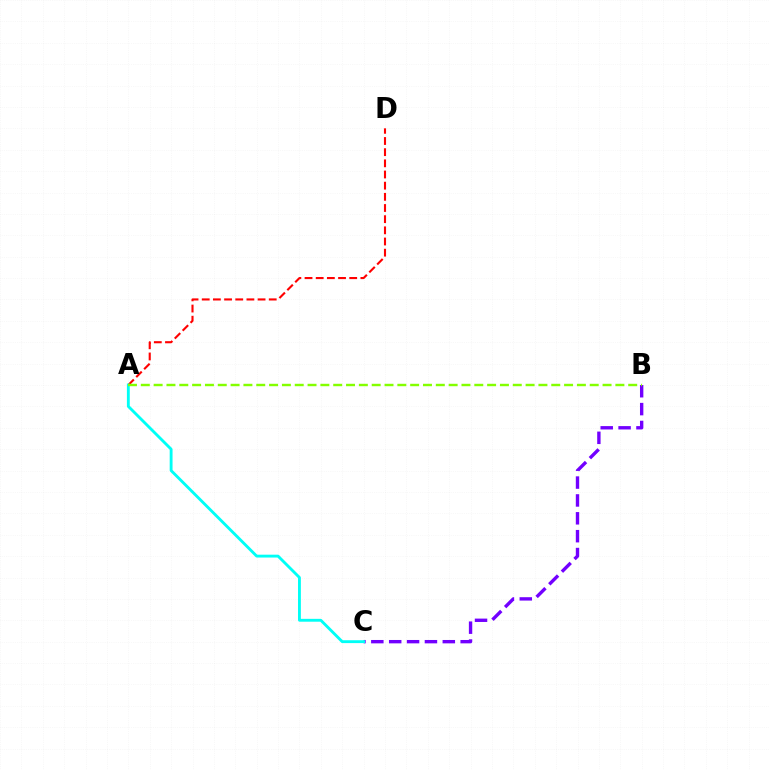{('A', 'D'): [{'color': '#ff0000', 'line_style': 'dashed', 'thickness': 1.52}], ('B', 'C'): [{'color': '#7200ff', 'line_style': 'dashed', 'thickness': 2.43}], ('A', 'C'): [{'color': '#00fff6', 'line_style': 'solid', 'thickness': 2.06}], ('A', 'B'): [{'color': '#84ff00', 'line_style': 'dashed', 'thickness': 1.74}]}